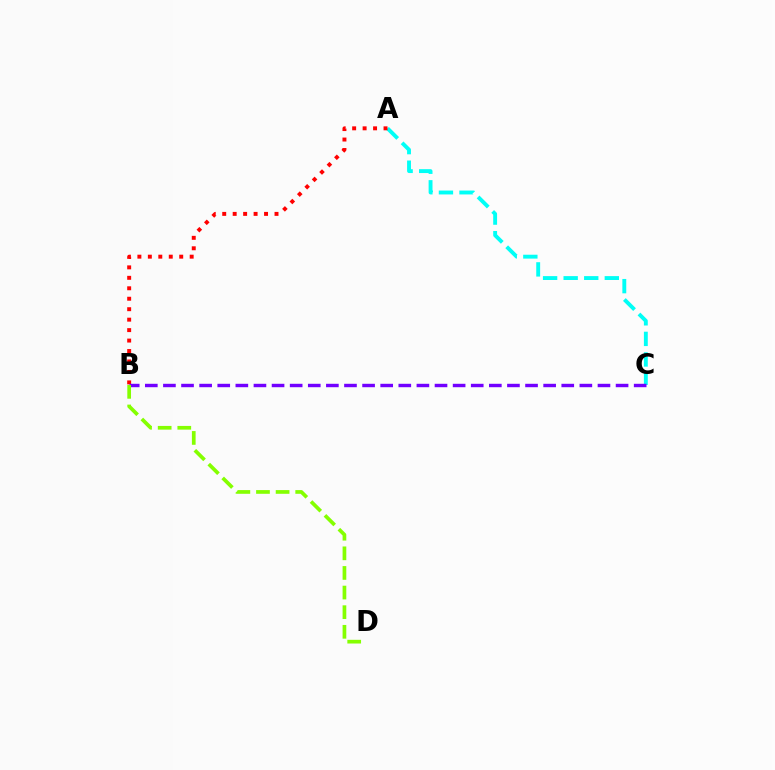{('A', 'C'): [{'color': '#00fff6', 'line_style': 'dashed', 'thickness': 2.79}], ('A', 'B'): [{'color': '#ff0000', 'line_style': 'dotted', 'thickness': 2.84}], ('B', 'C'): [{'color': '#7200ff', 'line_style': 'dashed', 'thickness': 2.46}], ('B', 'D'): [{'color': '#84ff00', 'line_style': 'dashed', 'thickness': 2.67}]}